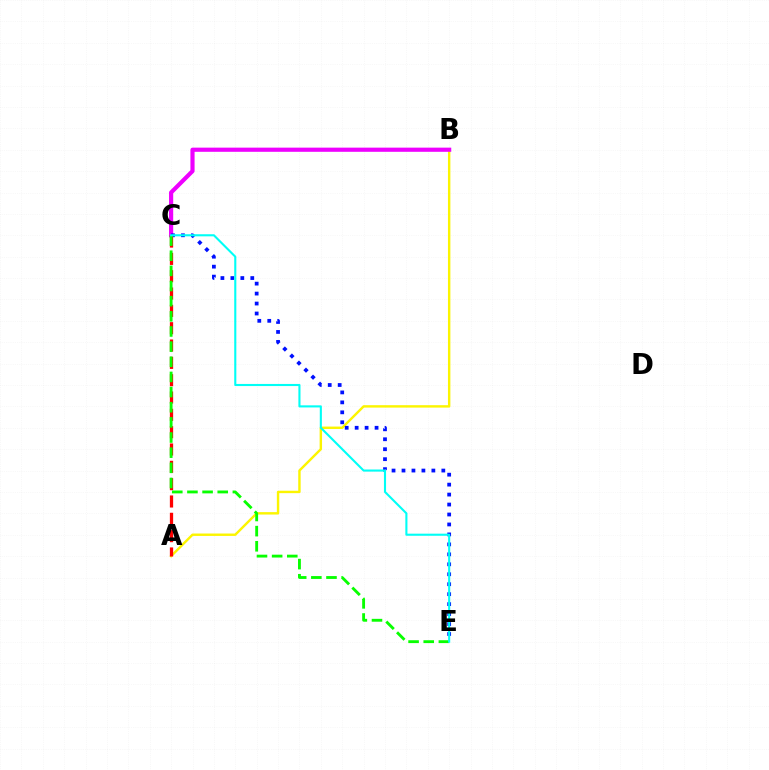{('A', 'B'): [{'color': '#fcf500', 'line_style': 'solid', 'thickness': 1.74}], ('B', 'C'): [{'color': '#ee00ff', 'line_style': 'solid', 'thickness': 3.0}], ('C', 'E'): [{'color': '#0010ff', 'line_style': 'dotted', 'thickness': 2.71}, {'color': '#08ff00', 'line_style': 'dashed', 'thickness': 2.06}, {'color': '#00fff6', 'line_style': 'solid', 'thickness': 1.52}], ('A', 'C'): [{'color': '#ff0000', 'line_style': 'dashed', 'thickness': 2.35}]}